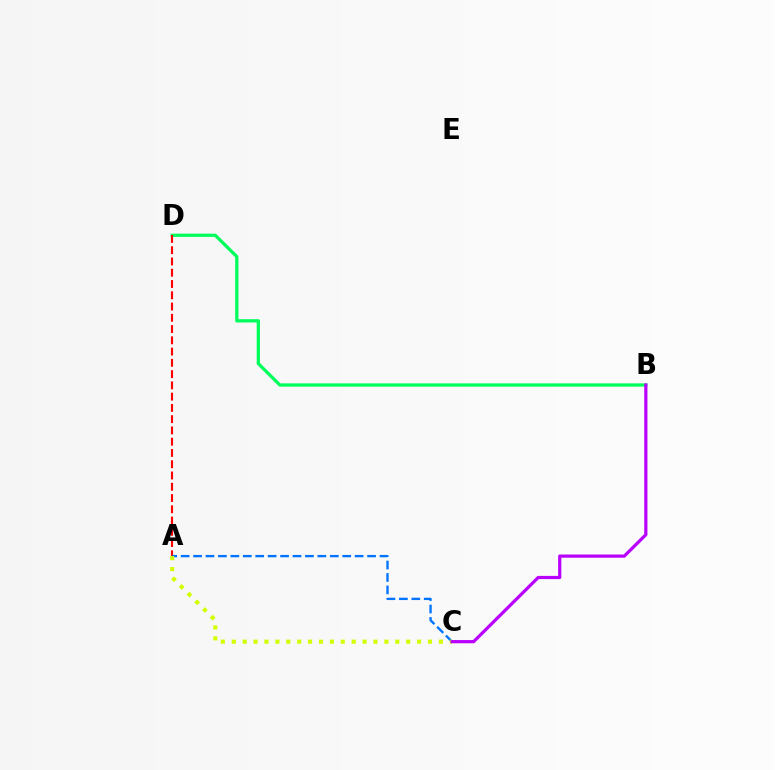{('B', 'D'): [{'color': '#00ff5c', 'line_style': 'solid', 'thickness': 2.36}], ('A', 'D'): [{'color': '#ff0000', 'line_style': 'dashed', 'thickness': 1.53}], ('A', 'C'): [{'color': '#0074ff', 'line_style': 'dashed', 'thickness': 1.69}, {'color': '#d1ff00', 'line_style': 'dotted', 'thickness': 2.96}], ('B', 'C'): [{'color': '#b900ff', 'line_style': 'solid', 'thickness': 2.31}]}